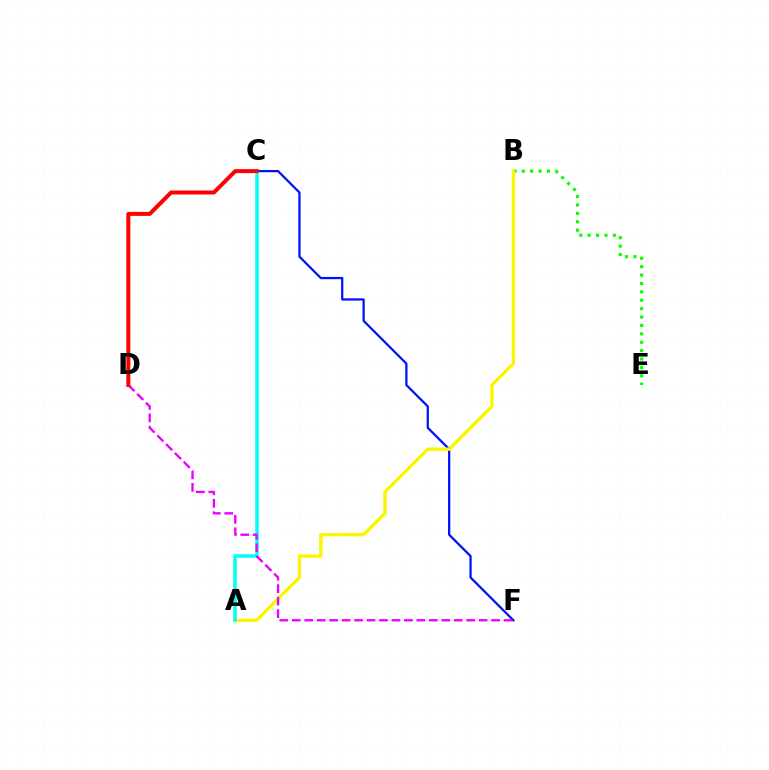{('B', 'E'): [{'color': '#08ff00', 'line_style': 'dotted', 'thickness': 2.28}], ('C', 'F'): [{'color': '#0010ff', 'line_style': 'solid', 'thickness': 1.62}], ('A', 'B'): [{'color': '#fcf500', 'line_style': 'solid', 'thickness': 2.41}], ('A', 'C'): [{'color': '#00fff6', 'line_style': 'solid', 'thickness': 2.53}], ('D', 'F'): [{'color': '#ee00ff', 'line_style': 'dashed', 'thickness': 1.69}], ('C', 'D'): [{'color': '#ff0000', 'line_style': 'solid', 'thickness': 2.87}]}